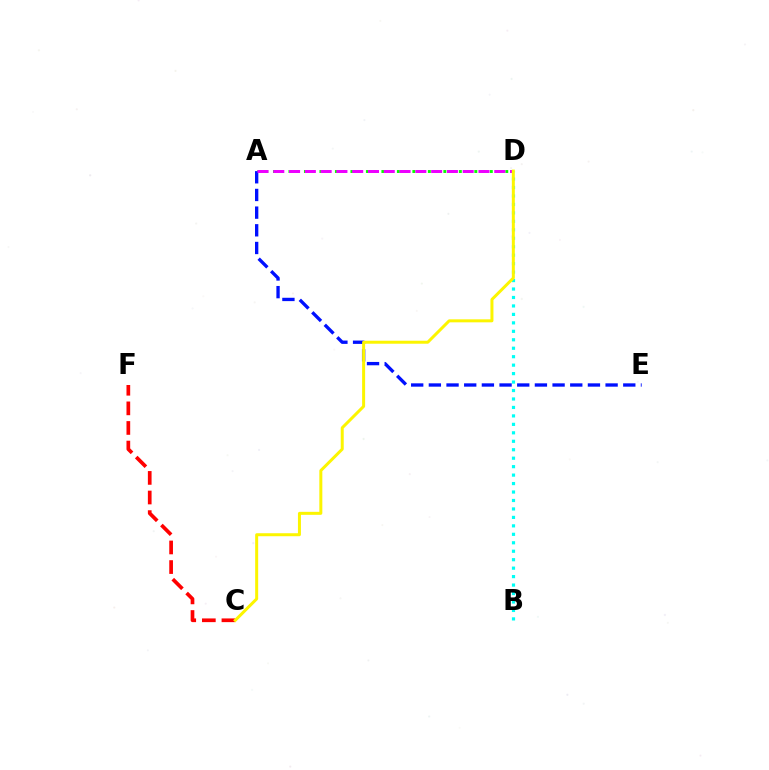{('A', 'D'): [{'color': '#08ff00', 'line_style': 'dotted', 'thickness': 2.1}, {'color': '#ee00ff', 'line_style': 'dashed', 'thickness': 2.14}], ('B', 'D'): [{'color': '#00fff6', 'line_style': 'dotted', 'thickness': 2.3}], ('A', 'E'): [{'color': '#0010ff', 'line_style': 'dashed', 'thickness': 2.4}], ('C', 'F'): [{'color': '#ff0000', 'line_style': 'dashed', 'thickness': 2.66}], ('C', 'D'): [{'color': '#fcf500', 'line_style': 'solid', 'thickness': 2.16}]}